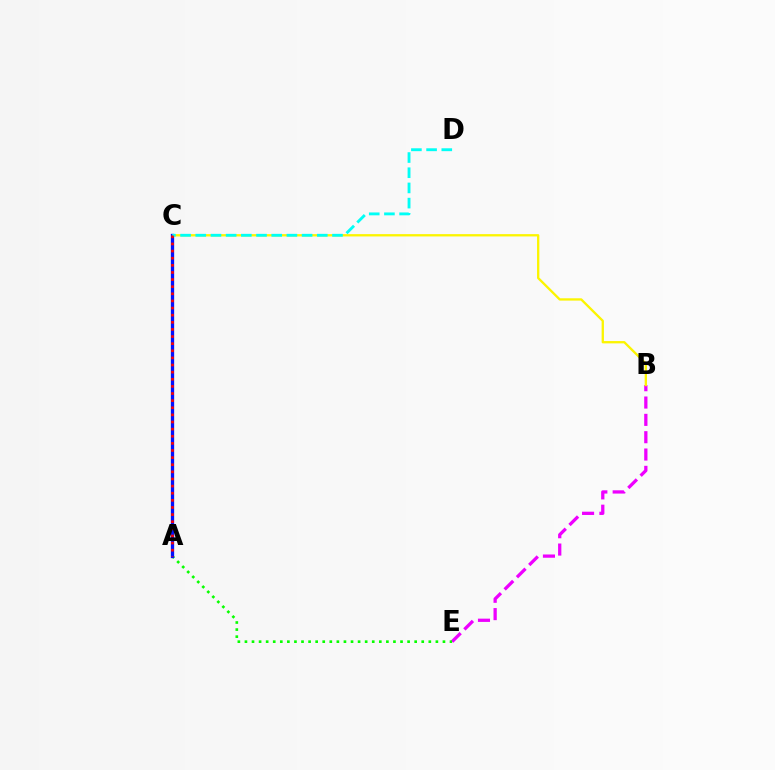{('B', 'E'): [{'color': '#ee00ff', 'line_style': 'dashed', 'thickness': 2.35}], ('A', 'E'): [{'color': '#08ff00', 'line_style': 'dotted', 'thickness': 1.92}], ('B', 'C'): [{'color': '#fcf500', 'line_style': 'solid', 'thickness': 1.67}], ('A', 'C'): [{'color': '#0010ff', 'line_style': 'solid', 'thickness': 2.38}, {'color': '#ff0000', 'line_style': 'dotted', 'thickness': 1.93}], ('C', 'D'): [{'color': '#00fff6', 'line_style': 'dashed', 'thickness': 2.06}]}